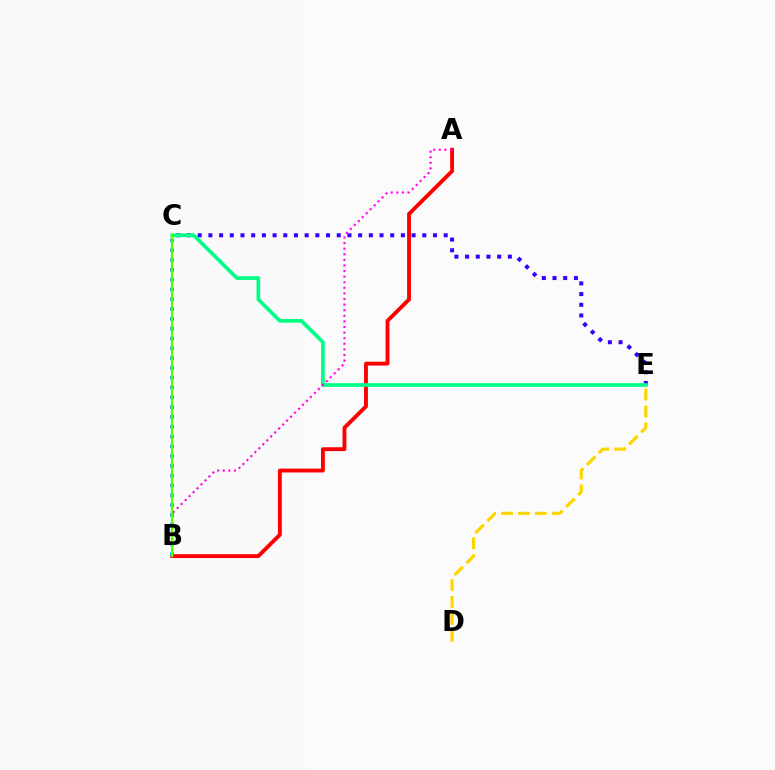{('C', 'E'): [{'color': '#3700ff', 'line_style': 'dotted', 'thickness': 2.91}, {'color': '#00ff86', 'line_style': 'solid', 'thickness': 2.66}], ('A', 'B'): [{'color': '#ff0000', 'line_style': 'solid', 'thickness': 2.77}, {'color': '#ff00ed', 'line_style': 'dotted', 'thickness': 1.52}], ('B', 'C'): [{'color': '#009eff', 'line_style': 'dotted', 'thickness': 2.66}, {'color': '#4fff00', 'line_style': 'solid', 'thickness': 1.58}], ('D', 'E'): [{'color': '#ffd500', 'line_style': 'dashed', 'thickness': 2.3}]}